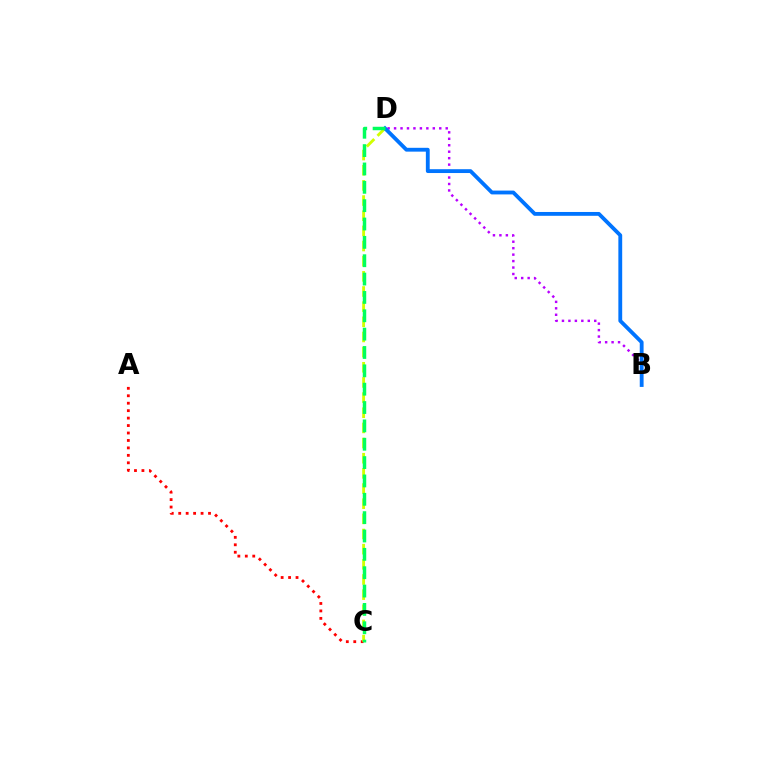{('A', 'C'): [{'color': '#ff0000', 'line_style': 'dotted', 'thickness': 2.02}], ('B', 'D'): [{'color': '#b900ff', 'line_style': 'dotted', 'thickness': 1.75}, {'color': '#0074ff', 'line_style': 'solid', 'thickness': 2.76}], ('C', 'D'): [{'color': '#d1ff00', 'line_style': 'dashed', 'thickness': 2.06}, {'color': '#00ff5c', 'line_style': 'dashed', 'thickness': 2.49}]}